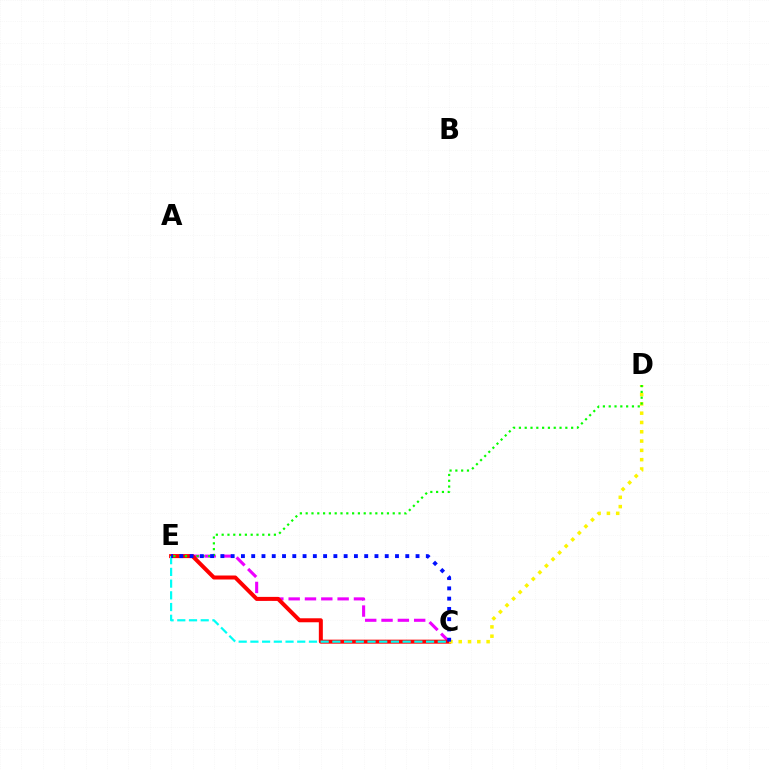{('C', 'E'): [{'color': '#ee00ff', 'line_style': 'dashed', 'thickness': 2.22}, {'color': '#ff0000', 'line_style': 'solid', 'thickness': 2.88}, {'color': '#00fff6', 'line_style': 'dashed', 'thickness': 1.59}, {'color': '#0010ff', 'line_style': 'dotted', 'thickness': 2.79}], ('C', 'D'): [{'color': '#fcf500', 'line_style': 'dotted', 'thickness': 2.53}], ('D', 'E'): [{'color': '#08ff00', 'line_style': 'dotted', 'thickness': 1.58}]}